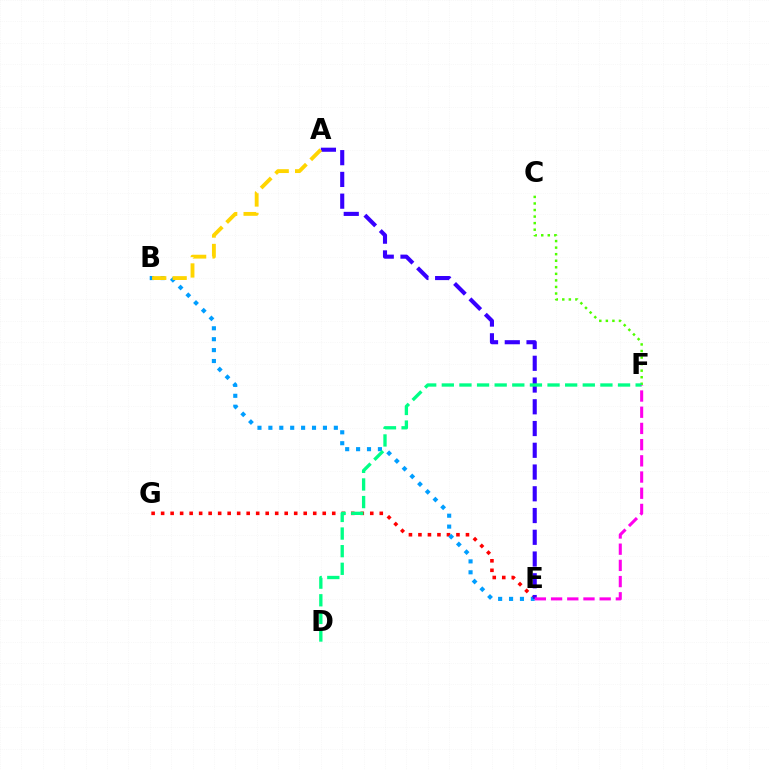{('C', 'F'): [{'color': '#4fff00', 'line_style': 'dotted', 'thickness': 1.78}], ('E', 'G'): [{'color': '#ff0000', 'line_style': 'dotted', 'thickness': 2.58}], ('B', 'E'): [{'color': '#009eff', 'line_style': 'dotted', 'thickness': 2.96}], ('A', 'E'): [{'color': '#3700ff', 'line_style': 'dashed', 'thickness': 2.95}], ('A', 'B'): [{'color': '#ffd500', 'line_style': 'dashed', 'thickness': 2.78}], ('D', 'F'): [{'color': '#00ff86', 'line_style': 'dashed', 'thickness': 2.39}], ('E', 'F'): [{'color': '#ff00ed', 'line_style': 'dashed', 'thickness': 2.2}]}